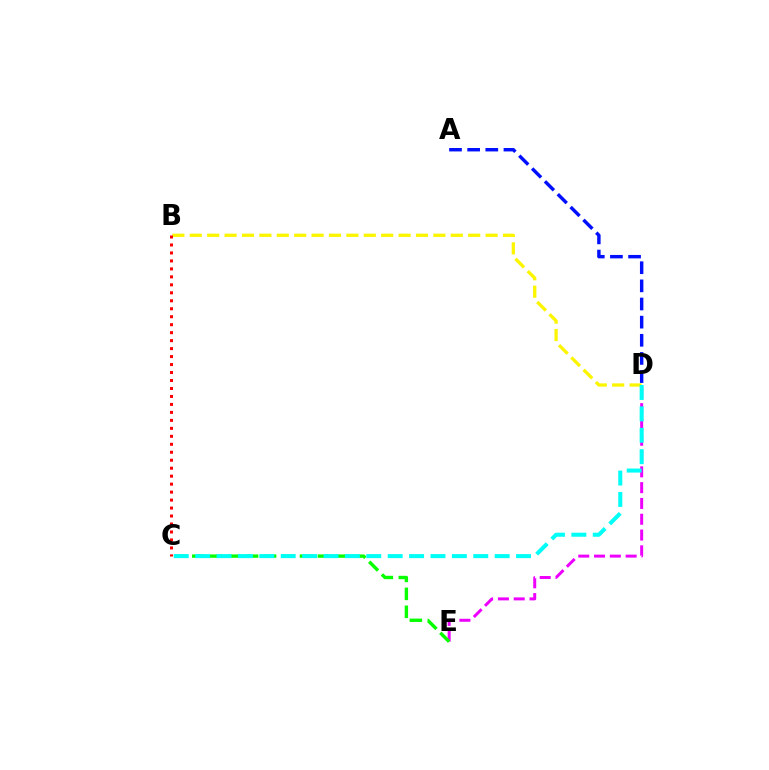{('D', 'E'): [{'color': '#ee00ff', 'line_style': 'dashed', 'thickness': 2.15}], ('C', 'E'): [{'color': '#08ff00', 'line_style': 'dashed', 'thickness': 2.44}], ('B', 'D'): [{'color': '#fcf500', 'line_style': 'dashed', 'thickness': 2.36}], ('A', 'D'): [{'color': '#0010ff', 'line_style': 'dashed', 'thickness': 2.47}], ('C', 'D'): [{'color': '#00fff6', 'line_style': 'dashed', 'thickness': 2.91}], ('B', 'C'): [{'color': '#ff0000', 'line_style': 'dotted', 'thickness': 2.17}]}